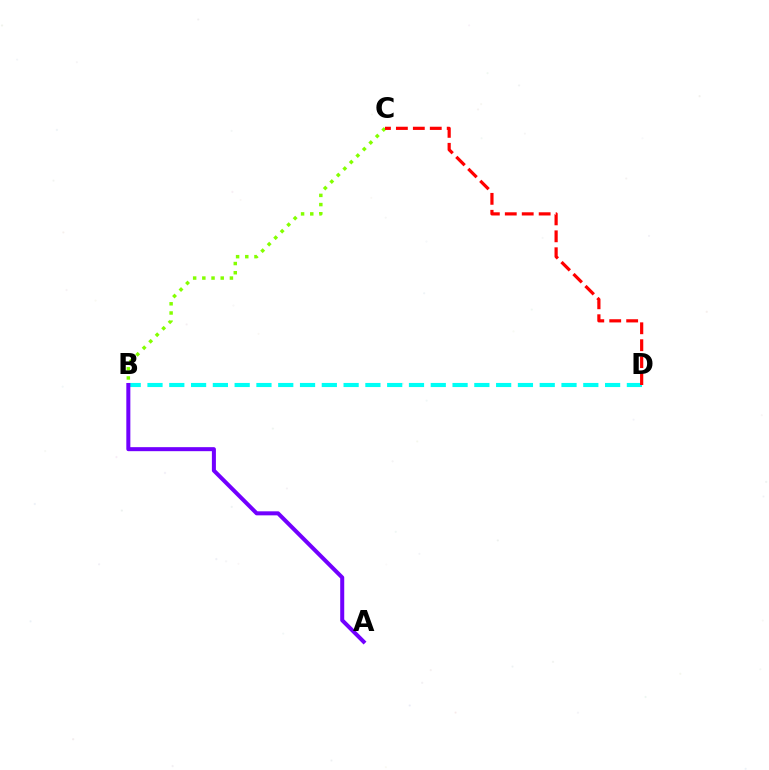{('B', 'C'): [{'color': '#84ff00', 'line_style': 'dotted', 'thickness': 2.5}], ('B', 'D'): [{'color': '#00fff6', 'line_style': 'dashed', 'thickness': 2.96}], ('A', 'B'): [{'color': '#7200ff', 'line_style': 'solid', 'thickness': 2.89}], ('C', 'D'): [{'color': '#ff0000', 'line_style': 'dashed', 'thickness': 2.3}]}